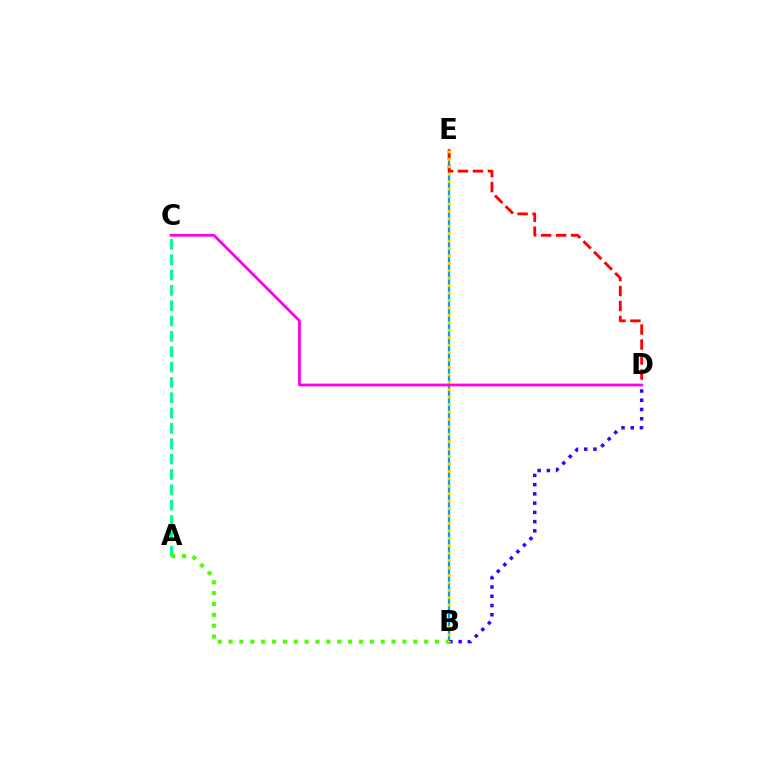{('B', 'E'): [{'color': '#009eff', 'line_style': 'solid', 'thickness': 1.66}, {'color': '#ffd500', 'line_style': 'dotted', 'thickness': 2.02}], ('A', 'C'): [{'color': '#00ff86', 'line_style': 'dashed', 'thickness': 2.08}], ('A', 'B'): [{'color': '#4fff00', 'line_style': 'dotted', 'thickness': 2.95}], ('D', 'E'): [{'color': '#ff0000', 'line_style': 'dashed', 'thickness': 2.03}], ('B', 'D'): [{'color': '#3700ff', 'line_style': 'dotted', 'thickness': 2.51}], ('C', 'D'): [{'color': '#ff00ed', 'line_style': 'solid', 'thickness': 1.98}]}